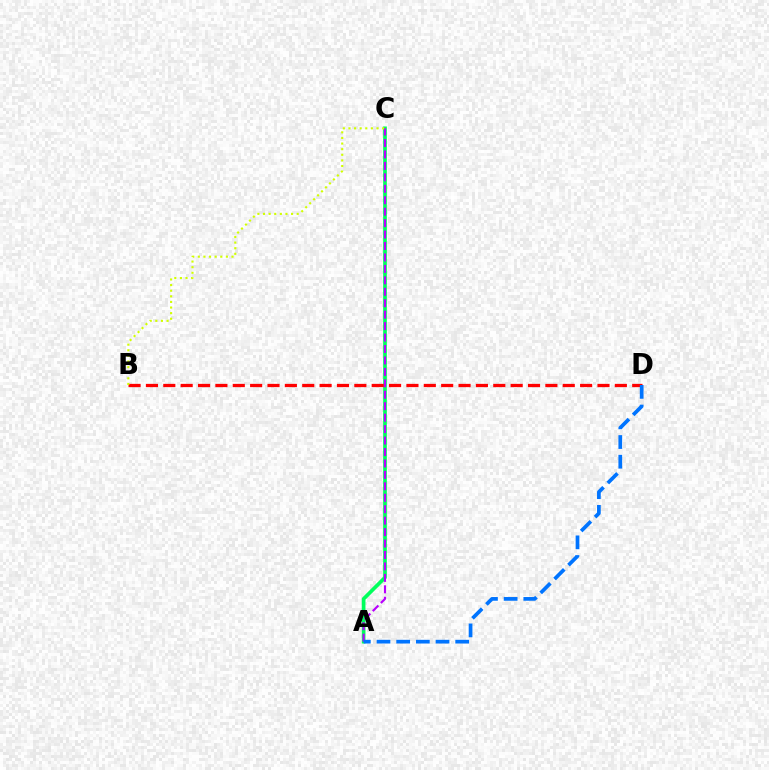{('A', 'C'): [{'color': '#00ff5c', 'line_style': 'solid', 'thickness': 2.66}, {'color': '#b900ff', 'line_style': 'dashed', 'thickness': 1.55}], ('B', 'D'): [{'color': '#ff0000', 'line_style': 'dashed', 'thickness': 2.36}], ('B', 'C'): [{'color': '#d1ff00', 'line_style': 'dotted', 'thickness': 1.53}], ('A', 'D'): [{'color': '#0074ff', 'line_style': 'dashed', 'thickness': 2.67}]}